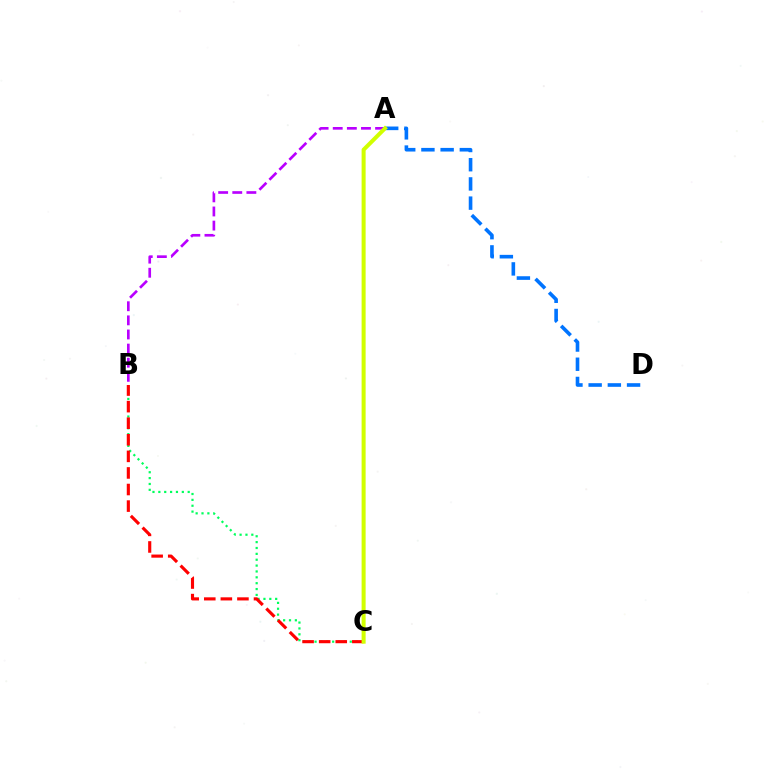{('A', 'D'): [{'color': '#0074ff', 'line_style': 'dashed', 'thickness': 2.61}], ('A', 'B'): [{'color': '#b900ff', 'line_style': 'dashed', 'thickness': 1.92}], ('B', 'C'): [{'color': '#00ff5c', 'line_style': 'dotted', 'thickness': 1.59}, {'color': '#ff0000', 'line_style': 'dashed', 'thickness': 2.25}], ('A', 'C'): [{'color': '#d1ff00', 'line_style': 'solid', 'thickness': 2.9}]}